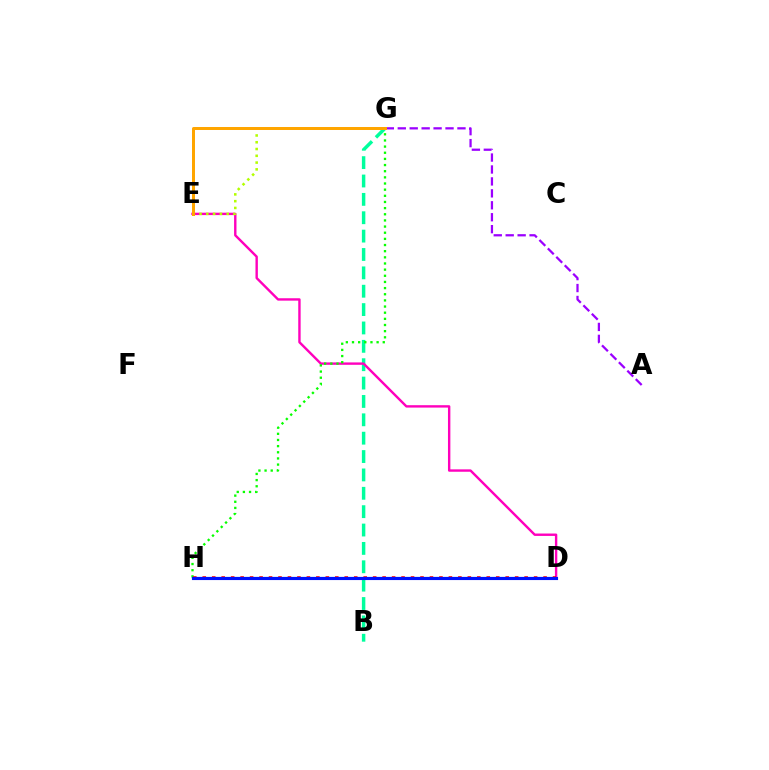{('B', 'G'): [{'color': '#00ff9d', 'line_style': 'dashed', 'thickness': 2.5}], ('D', 'E'): [{'color': '#ff00bd', 'line_style': 'solid', 'thickness': 1.73}], ('E', 'G'): [{'color': '#b3ff00', 'line_style': 'dotted', 'thickness': 1.84}, {'color': '#ffa500', 'line_style': 'solid', 'thickness': 2.16}], ('G', 'H'): [{'color': '#08ff00', 'line_style': 'dotted', 'thickness': 1.67}], ('A', 'G'): [{'color': '#9b00ff', 'line_style': 'dashed', 'thickness': 1.62}], ('D', 'H'): [{'color': '#00b5ff', 'line_style': 'solid', 'thickness': 1.56}, {'color': '#ff0000', 'line_style': 'dotted', 'thickness': 2.57}, {'color': '#0010ff', 'line_style': 'solid', 'thickness': 2.25}]}